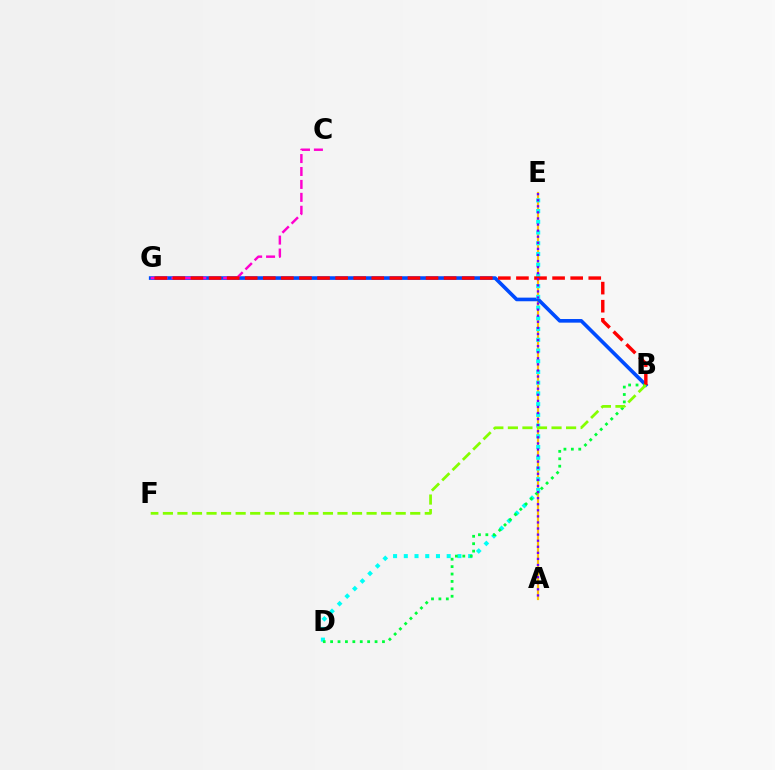{('A', 'E'): [{'color': '#ffbd00', 'line_style': 'solid', 'thickness': 1.58}, {'color': '#7200ff', 'line_style': 'dotted', 'thickness': 1.65}], ('B', 'G'): [{'color': '#004bff', 'line_style': 'solid', 'thickness': 2.61}, {'color': '#ff0000', 'line_style': 'dashed', 'thickness': 2.46}], ('D', 'E'): [{'color': '#00fff6', 'line_style': 'dotted', 'thickness': 2.91}], ('C', 'G'): [{'color': '#ff00cf', 'line_style': 'dashed', 'thickness': 1.76}], ('B', 'D'): [{'color': '#00ff39', 'line_style': 'dotted', 'thickness': 2.01}], ('B', 'F'): [{'color': '#84ff00', 'line_style': 'dashed', 'thickness': 1.98}]}